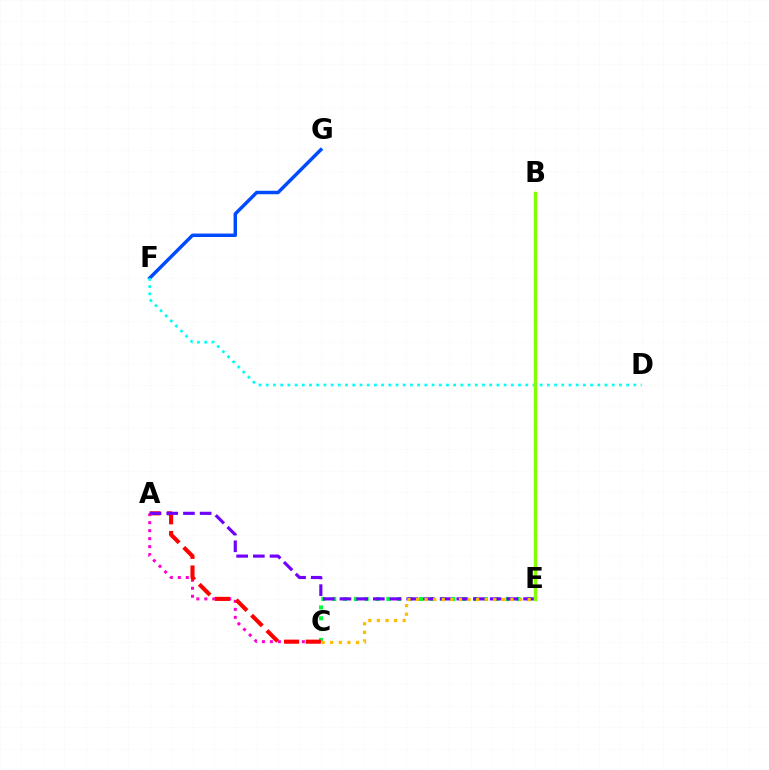{('C', 'E'): [{'color': '#00ff39', 'line_style': 'dotted', 'thickness': 2.94}, {'color': '#ffbd00', 'line_style': 'dotted', 'thickness': 2.33}], ('A', 'C'): [{'color': '#ff00cf', 'line_style': 'dotted', 'thickness': 2.17}, {'color': '#ff0000', 'line_style': 'dashed', 'thickness': 2.95}], ('F', 'G'): [{'color': '#004bff', 'line_style': 'solid', 'thickness': 2.49}], ('D', 'F'): [{'color': '#00fff6', 'line_style': 'dotted', 'thickness': 1.96}], ('A', 'E'): [{'color': '#7200ff', 'line_style': 'dashed', 'thickness': 2.27}], ('B', 'E'): [{'color': '#84ff00', 'line_style': 'solid', 'thickness': 2.47}]}